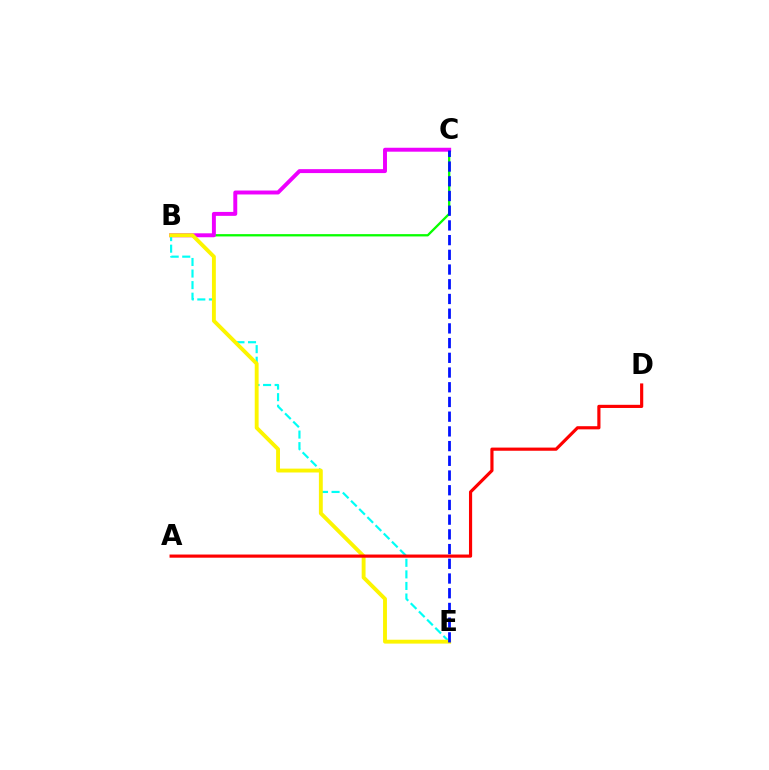{('B', 'C'): [{'color': '#08ff00', 'line_style': 'solid', 'thickness': 1.66}, {'color': '#ee00ff', 'line_style': 'solid', 'thickness': 2.83}], ('B', 'E'): [{'color': '#00fff6', 'line_style': 'dashed', 'thickness': 1.57}, {'color': '#fcf500', 'line_style': 'solid', 'thickness': 2.79}], ('A', 'D'): [{'color': '#ff0000', 'line_style': 'solid', 'thickness': 2.28}], ('C', 'E'): [{'color': '#0010ff', 'line_style': 'dashed', 'thickness': 2.0}]}